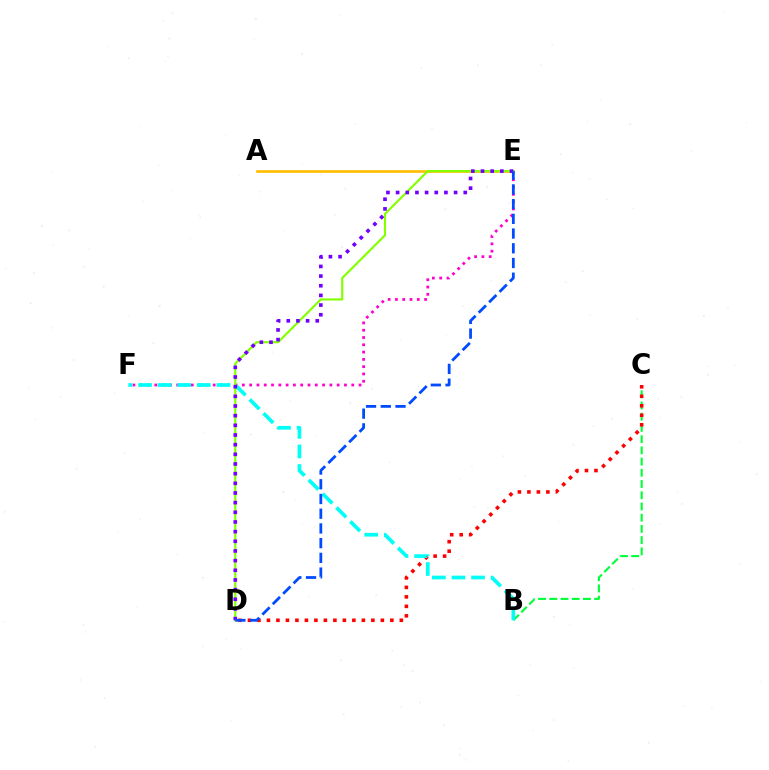{('B', 'C'): [{'color': '#00ff39', 'line_style': 'dashed', 'thickness': 1.52}], ('E', 'F'): [{'color': '#ff00cf', 'line_style': 'dotted', 'thickness': 1.98}], ('C', 'D'): [{'color': '#ff0000', 'line_style': 'dotted', 'thickness': 2.58}], ('B', 'F'): [{'color': '#00fff6', 'line_style': 'dashed', 'thickness': 2.66}], ('A', 'E'): [{'color': '#ffbd00', 'line_style': 'solid', 'thickness': 1.9}], ('D', 'E'): [{'color': '#84ff00', 'line_style': 'solid', 'thickness': 1.55}, {'color': '#7200ff', 'line_style': 'dotted', 'thickness': 2.63}, {'color': '#004bff', 'line_style': 'dashed', 'thickness': 2.0}]}